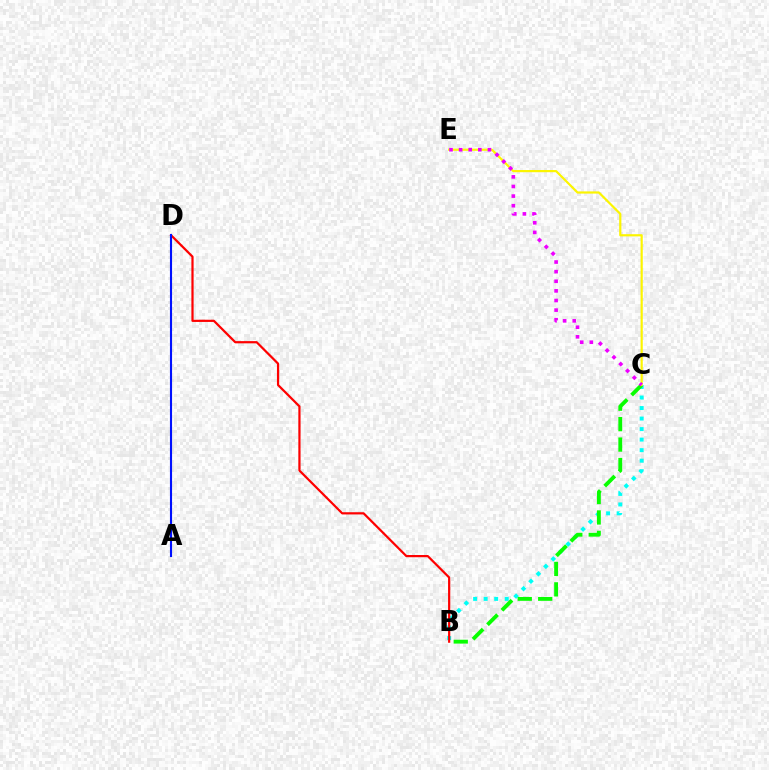{('B', 'C'): [{'color': '#00fff6', 'line_style': 'dotted', 'thickness': 2.86}, {'color': '#08ff00', 'line_style': 'dashed', 'thickness': 2.78}], ('B', 'D'): [{'color': '#ff0000', 'line_style': 'solid', 'thickness': 1.59}], ('A', 'D'): [{'color': '#0010ff', 'line_style': 'solid', 'thickness': 1.52}], ('C', 'E'): [{'color': '#fcf500', 'line_style': 'solid', 'thickness': 1.58}, {'color': '#ee00ff', 'line_style': 'dotted', 'thickness': 2.61}]}